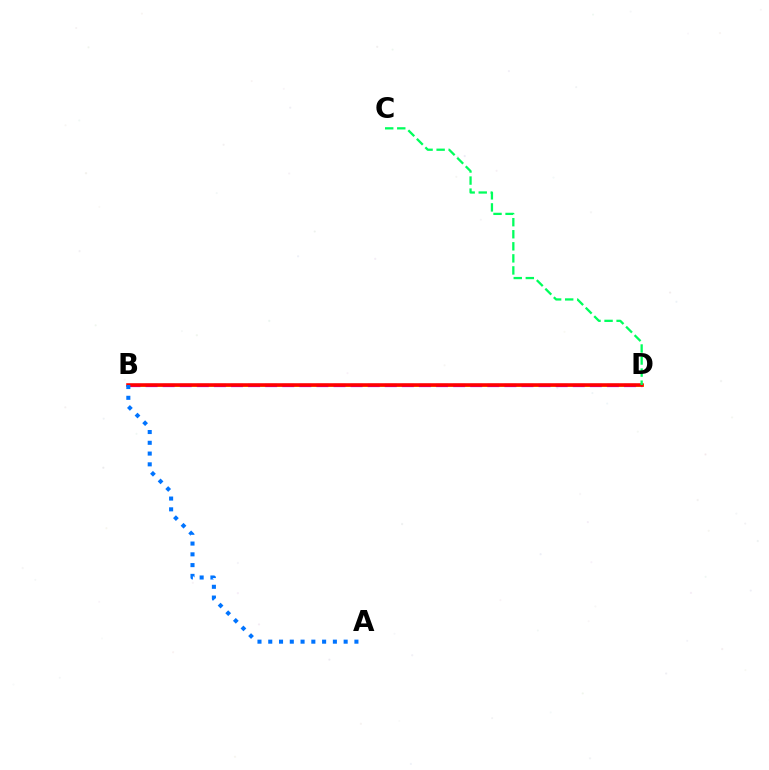{('B', 'D'): [{'color': '#d1ff00', 'line_style': 'solid', 'thickness': 2.13}, {'color': '#b900ff', 'line_style': 'dashed', 'thickness': 2.32}, {'color': '#ff0000', 'line_style': 'solid', 'thickness': 2.56}], ('C', 'D'): [{'color': '#00ff5c', 'line_style': 'dashed', 'thickness': 1.64}], ('A', 'B'): [{'color': '#0074ff', 'line_style': 'dotted', 'thickness': 2.93}]}